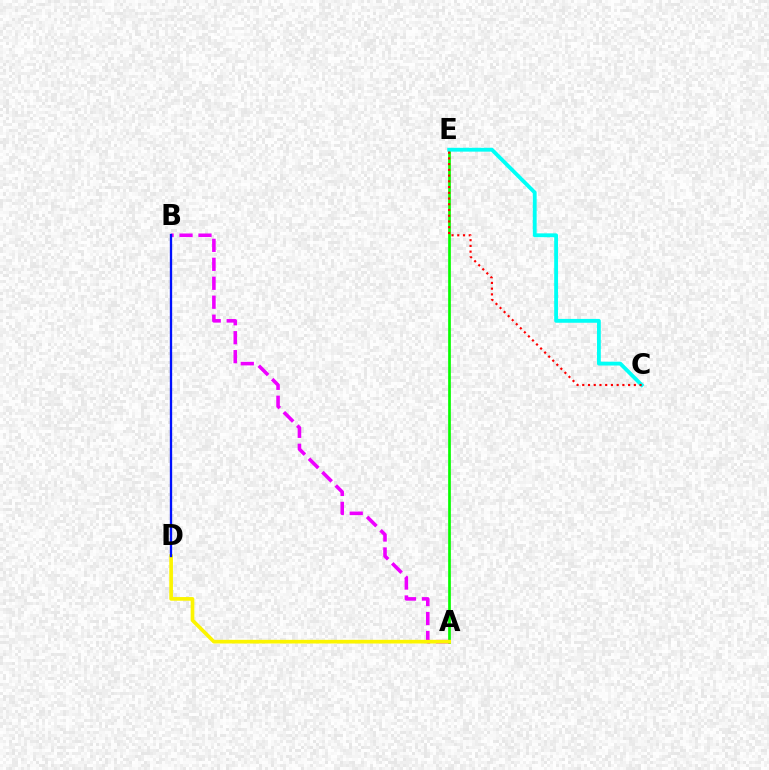{('A', 'E'): [{'color': '#08ff00', 'line_style': 'solid', 'thickness': 1.94}], ('A', 'B'): [{'color': '#ee00ff', 'line_style': 'dashed', 'thickness': 2.58}], ('A', 'D'): [{'color': '#fcf500', 'line_style': 'solid', 'thickness': 2.64}], ('C', 'E'): [{'color': '#00fff6', 'line_style': 'solid', 'thickness': 2.76}, {'color': '#ff0000', 'line_style': 'dotted', 'thickness': 1.56}], ('B', 'D'): [{'color': '#0010ff', 'line_style': 'solid', 'thickness': 1.67}]}